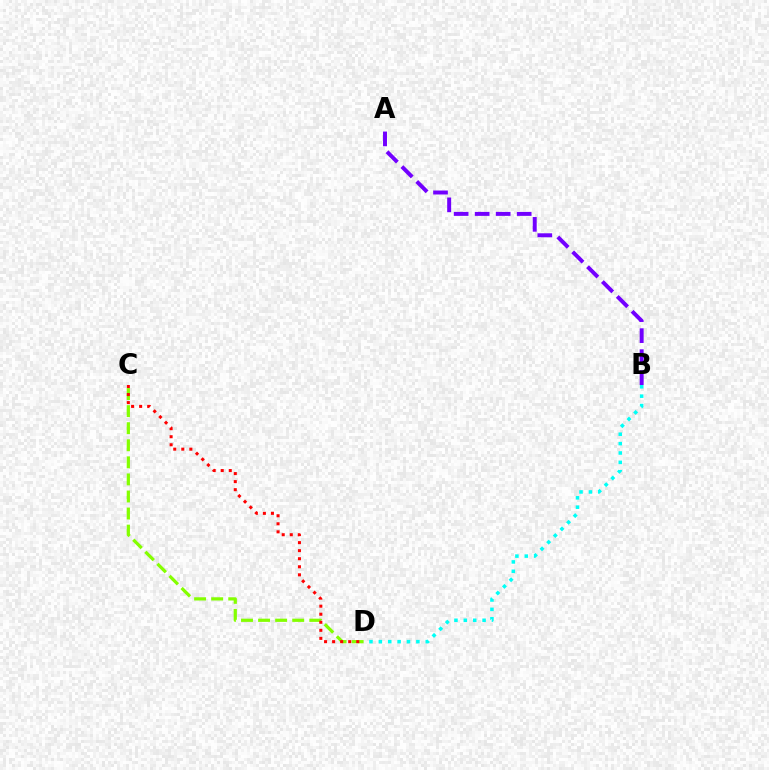{('C', 'D'): [{'color': '#84ff00', 'line_style': 'dashed', 'thickness': 2.32}, {'color': '#ff0000', 'line_style': 'dotted', 'thickness': 2.19}], ('A', 'B'): [{'color': '#7200ff', 'line_style': 'dashed', 'thickness': 2.85}], ('B', 'D'): [{'color': '#00fff6', 'line_style': 'dotted', 'thickness': 2.55}]}